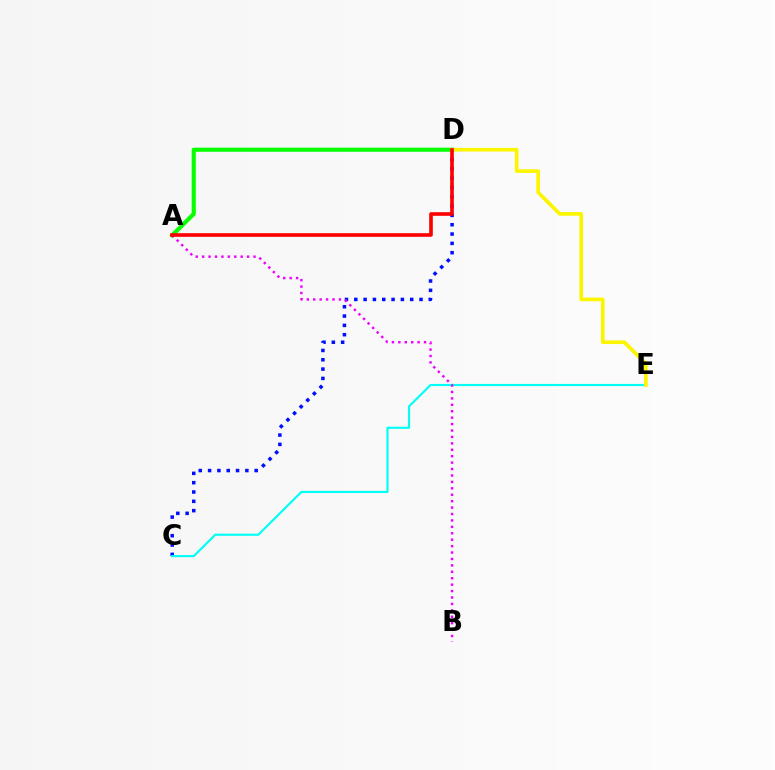{('C', 'D'): [{'color': '#0010ff', 'line_style': 'dotted', 'thickness': 2.53}], ('C', 'E'): [{'color': '#00fff6', 'line_style': 'solid', 'thickness': 1.55}], ('A', 'D'): [{'color': '#08ff00', 'line_style': 'solid', 'thickness': 2.96}, {'color': '#ff0000', 'line_style': 'solid', 'thickness': 2.61}], ('D', 'E'): [{'color': '#fcf500', 'line_style': 'solid', 'thickness': 2.64}], ('A', 'B'): [{'color': '#ee00ff', 'line_style': 'dotted', 'thickness': 1.74}]}